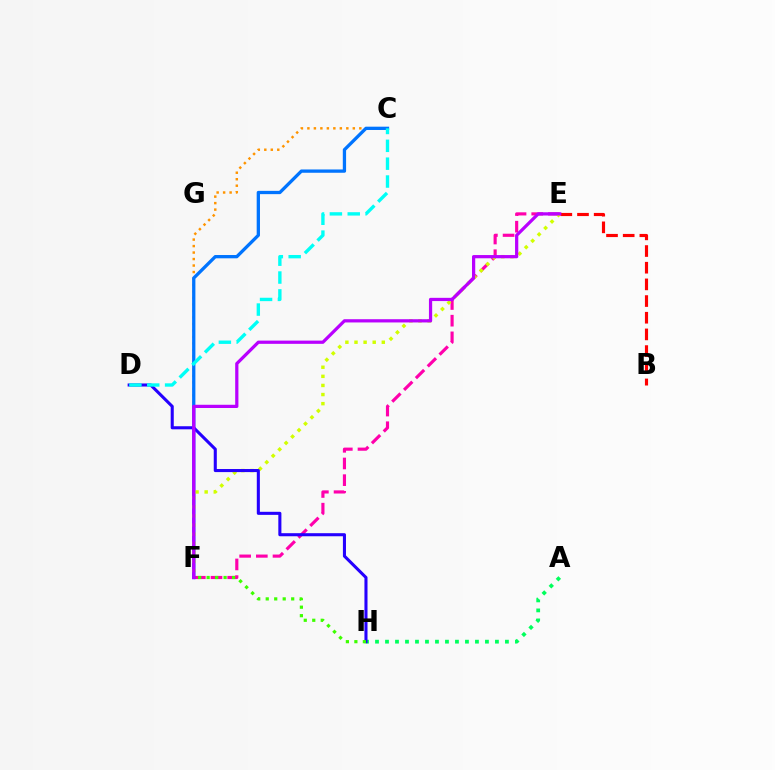{('A', 'H'): [{'color': '#00ff5c', 'line_style': 'dotted', 'thickness': 2.72}], ('E', 'F'): [{'color': '#ff00ac', 'line_style': 'dashed', 'thickness': 2.27}, {'color': '#d1ff00', 'line_style': 'dotted', 'thickness': 2.47}, {'color': '#b900ff', 'line_style': 'solid', 'thickness': 2.32}], ('C', 'F'): [{'color': '#ff9400', 'line_style': 'dotted', 'thickness': 1.76}, {'color': '#0074ff', 'line_style': 'solid', 'thickness': 2.37}], ('D', 'H'): [{'color': '#2500ff', 'line_style': 'solid', 'thickness': 2.21}], ('C', 'D'): [{'color': '#00fff6', 'line_style': 'dashed', 'thickness': 2.43}], ('B', 'E'): [{'color': '#ff0000', 'line_style': 'dashed', 'thickness': 2.27}], ('F', 'H'): [{'color': '#3dff00', 'line_style': 'dotted', 'thickness': 2.31}]}